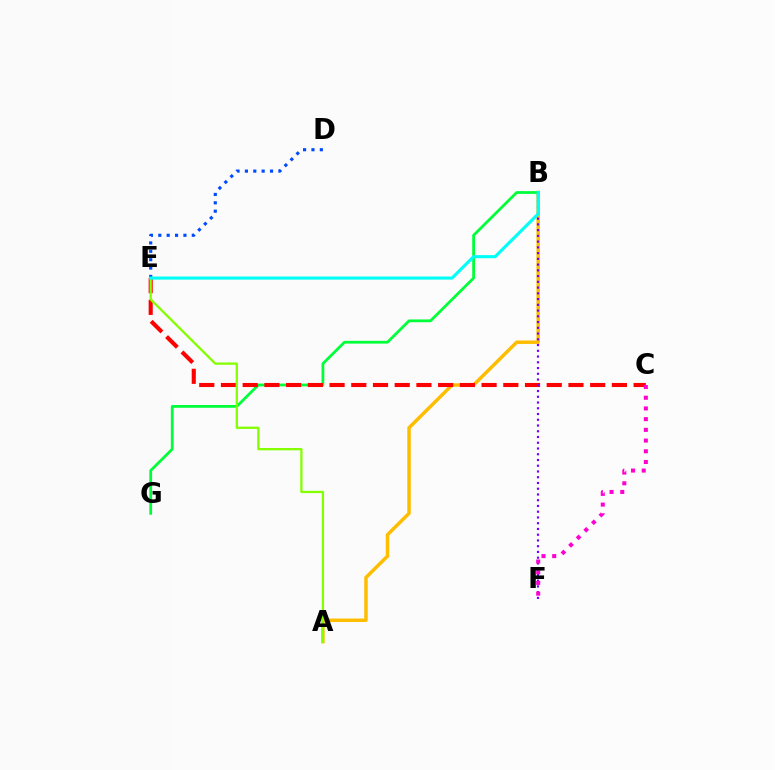{('A', 'B'): [{'color': '#ffbd00', 'line_style': 'solid', 'thickness': 2.5}], ('B', 'G'): [{'color': '#00ff39', 'line_style': 'solid', 'thickness': 2.0}], ('C', 'E'): [{'color': '#ff0000', 'line_style': 'dashed', 'thickness': 2.95}], ('B', 'F'): [{'color': '#7200ff', 'line_style': 'dotted', 'thickness': 1.56}], ('C', 'F'): [{'color': '#ff00cf', 'line_style': 'dotted', 'thickness': 2.91}], ('A', 'E'): [{'color': '#84ff00', 'line_style': 'solid', 'thickness': 1.65}], ('D', 'E'): [{'color': '#004bff', 'line_style': 'dotted', 'thickness': 2.28}], ('B', 'E'): [{'color': '#00fff6', 'line_style': 'solid', 'thickness': 2.23}]}